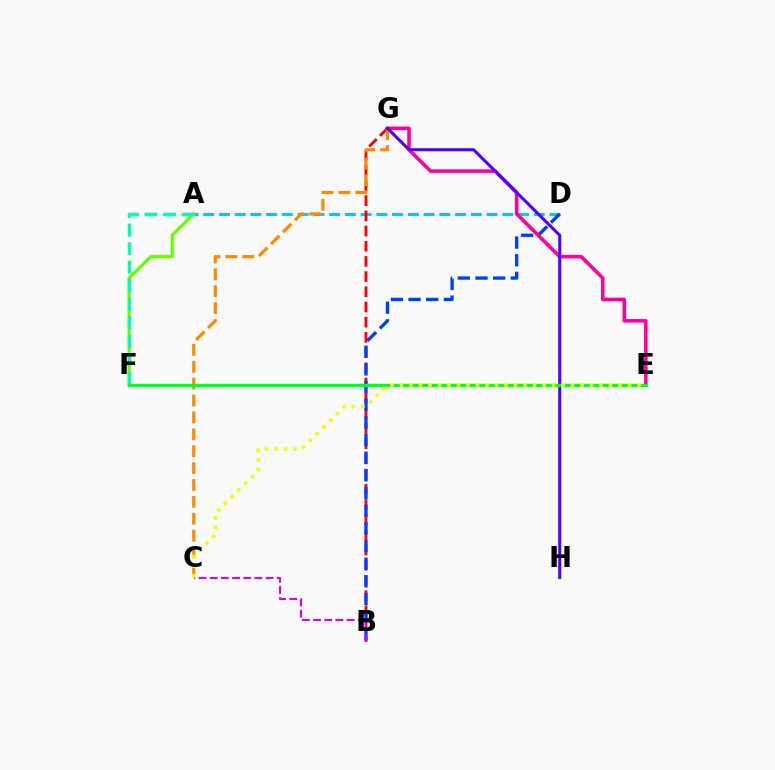{('A', 'D'): [{'color': '#00c7ff', 'line_style': 'dashed', 'thickness': 2.14}], ('B', 'G'): [{'color': '#ff0000', 'line_style': 'dashed', 'thickness': 2.06}], ('B', 'D'): [{'color': '#003fff', 'line_style': 'dashed', 'thickness': 2.4}], ('A', 'F'): [{'color': '#66ff00', 'line_style': 'solid', 'thickness': 2.33}, {'color': '#00ffaf', 'line_style': 'dashed', 'thickness': 2.52}], ('C', 'G'): [{'color': '#ff8800', 'line_style': 'dashed', 'thickness': 2.29}], ('E', 'G'): [{'color': '#ff00a0', 'line_style': 'solid', 'thickness': 2.56}], ('G', 'H'): [{'color': '#4f00ff', 'line_style': 'solid', 'thickness': 2.19}], ('B', 'C'): [{'color': '#d600ff', 'line_style': 'dashed', 'thickness': 1.52}], ('E', 'F'): [{'color': '#00ff27', 'line_style': 'solid', 'thickness': 2.42}], ('C', 'E'): [{'color': '#eeff00', 'line_style': 'dotted', 'thickness': 2.58}]}